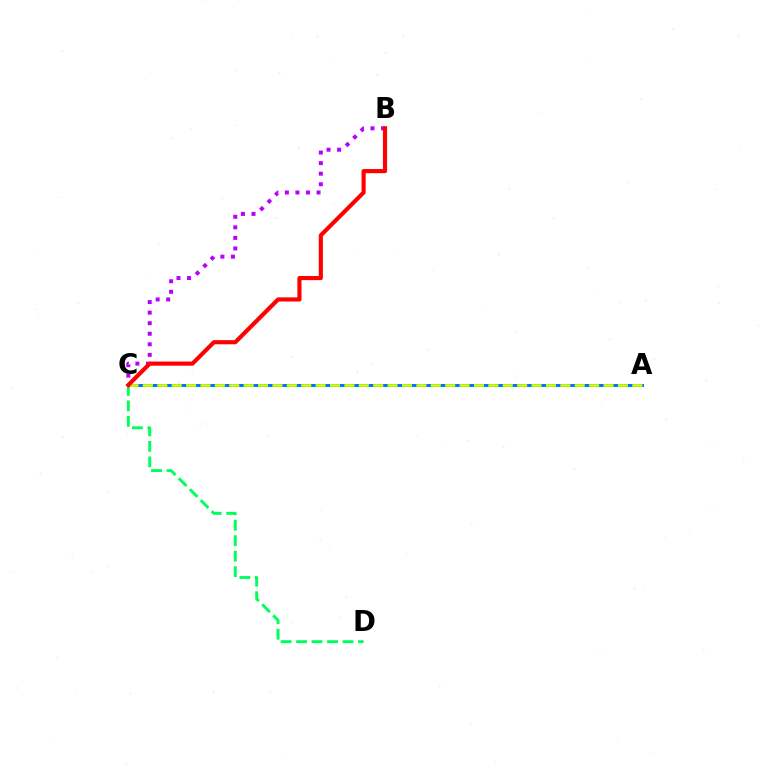{('A', 'C'): [{'color': '#0074ff', 'line_style': 'solid', 'thickness': 2.14}, {'color': '#d1ff00', 'line_style': 'dashed', 'thickness': 1.96}], ('C', 'D'): [{'color': '#00ff5c', 'line_style': 'dashed', 'thickness': 2.1}], ('B', 'C'): [{'color': '#b900ff', 'line_style': 'dotted', 'thickness': 2.87}, {'color': '#ff0000', 'line_style': 'solid', 'thickness': 2.98}]}